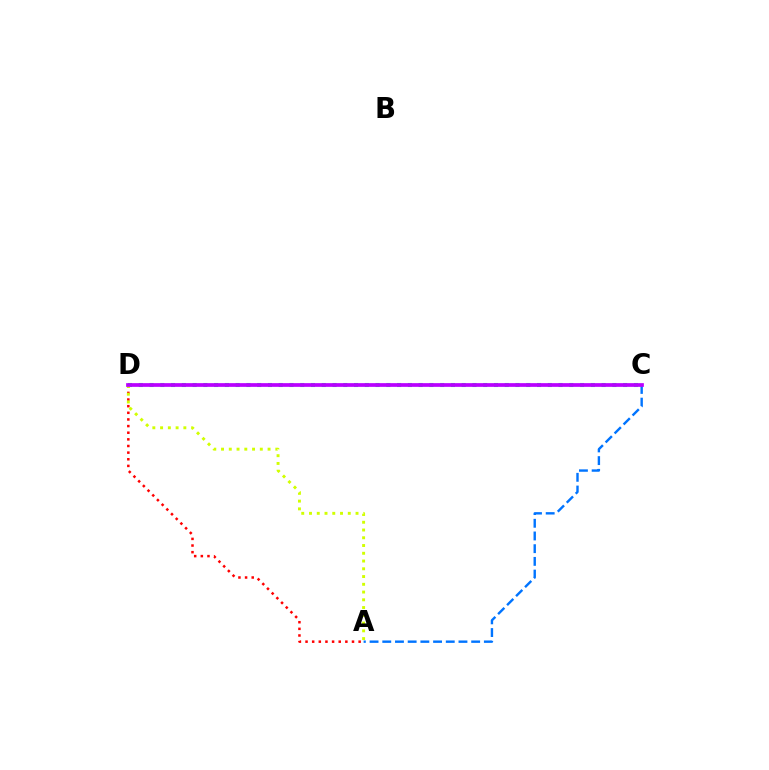{('C', 'D'): [{'color': '#00ff5c', 'line_style': 'dotted', 'thickness': 2.92}, {'color': '#b900ff', 'line_style': 'solid', 'thickness': 2.68}], ('A', 'D'): [{'color': '#ff0000', 'line_style': 'dotted', 'thickness': 1.8}, {'color': '#d1ff00', 'line_style': 'dotted', 'thickness': 2.11}], ('A', 'C'): [{'color': '#0074ff', 'line_style': 'dashed', 'thickness': 1.73}]}